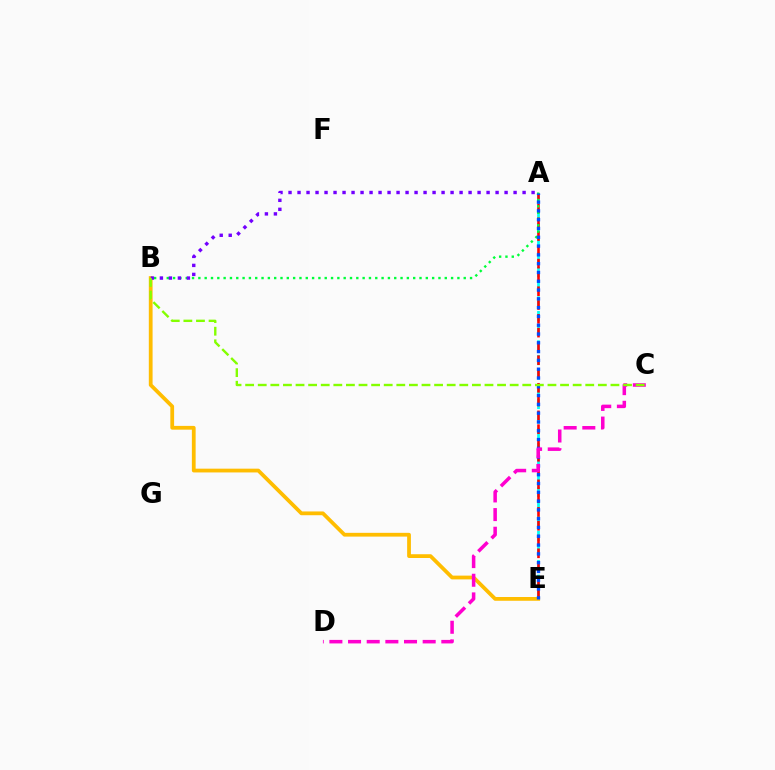{('A', 'E'): [{'color': '#00fff6', 'line_style': 'dashed', 'thickness': 1.99}, {'color': '#ff0000', 'line_style': 'dashed', 'thickness': 1.87}, {'color': '#004bff', 'line_style': 'dotted', 'thickness': 2.39}], ('A', 'B'): [{'color': '#00ff39', 'line_style': 'dotted', 'thickness': 1.72}, {'color': '#7200ff', 'line_style': 'dotted', 'thickness': 2.45}], ('B', 'E'): [{'color': '#ffbd00', 'line_style': 'solid', 'thickness': 2.71}], ('C', 'D'): [{'color': '#ff00cf', 'line_style': 'dashed', 'thickness': 2.53}], ('B', 'C'): [{'color': '#84ff00', 'line_style': 'dashed', 'thickness': 1.71}]}